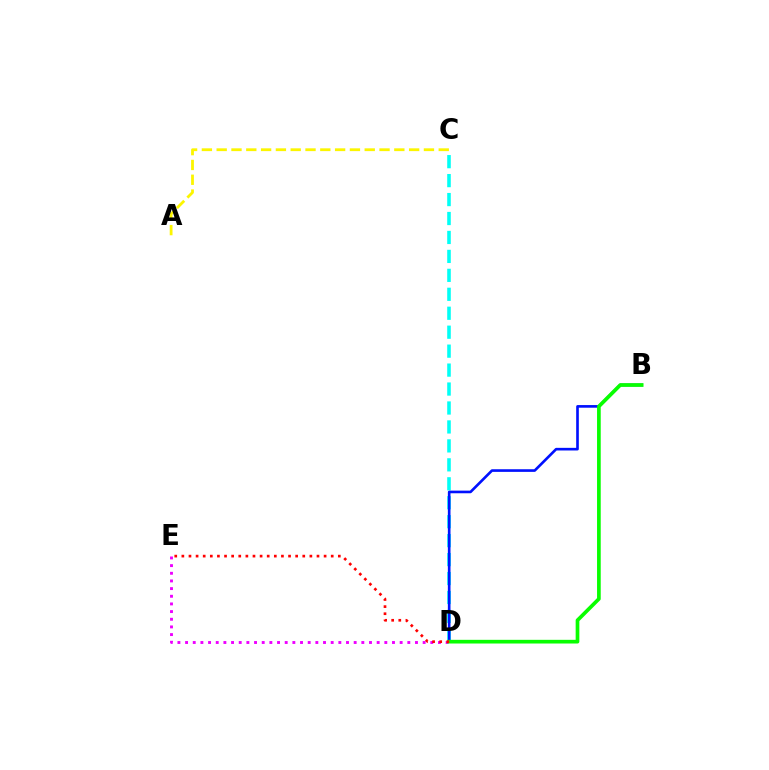{('D', 'E'): [{'color': '#ee00ff', 'line_style': 'dotted', 'thickness': 2.08}, {'color': '#ff0000', 'line_style': 'dotted', 'thickness': 1.93}], ('C', 'D'): [{'color': '#00fff6', 'line_style': 'dashed', 'thickness': 2.57}], ('B', 'D'): [{'color': '#0010ff', 'line_style': 'solid', 'thickness': 1.9}, {'color': '#08ff00', 'line_style': 'solid', 'thickness': 2.65}], ('A', 'C'): [{'color': '#fcf500', 'line_style': 'dashed', 'thickness': 2.01}]}